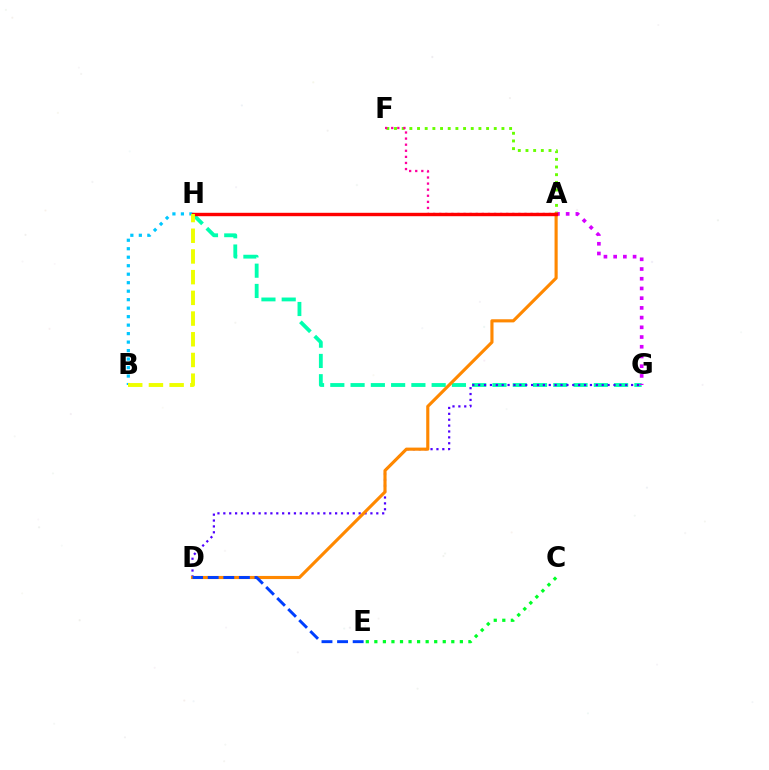{('G', 'H'): [{'color': '#00ffaf', 'line_style': 'dashed', 'thickness': 2.75}], ('A', 'F'): [{'color': '#66ff00', 'line_style': 'dotted', 'thickness': 2.08}, {'color': '#ff00a0', 'line_style': 'dotted', 'thickness': 1.65}], ('A', 'G'): [{'color': '#d600ff', 'line_style': 'dotted', 'thickness': 2.64}], ('B', 'H'): [{'color': '#00c7ff', 'line_style': 'dotted', 'thickness': 2.31}, {'color': '#eeff00', 'line_style': 'dashed', 'thickness': 2.81}], ('C', 'E'): [{'color': '#00ff27', 'line_style': 'dotted', 'thickness': 2.32}], ('D', 'G'): [{'color': '#4f00ff', 'line_style': 'dotted', 'thickness': 1.6}], ('A', 'D'): [{'color': '#ff8800', 'line_style': 'solid', 'thickness': 2.25}], ('A', 'H'): [{'color': '#ff0000', 'line_style': 'solid', 'thickness': 2.44}], ('D', 'E'): [{'color': '#003fff', 'line_style': 'dashed', 'thickness': 2.12}]}